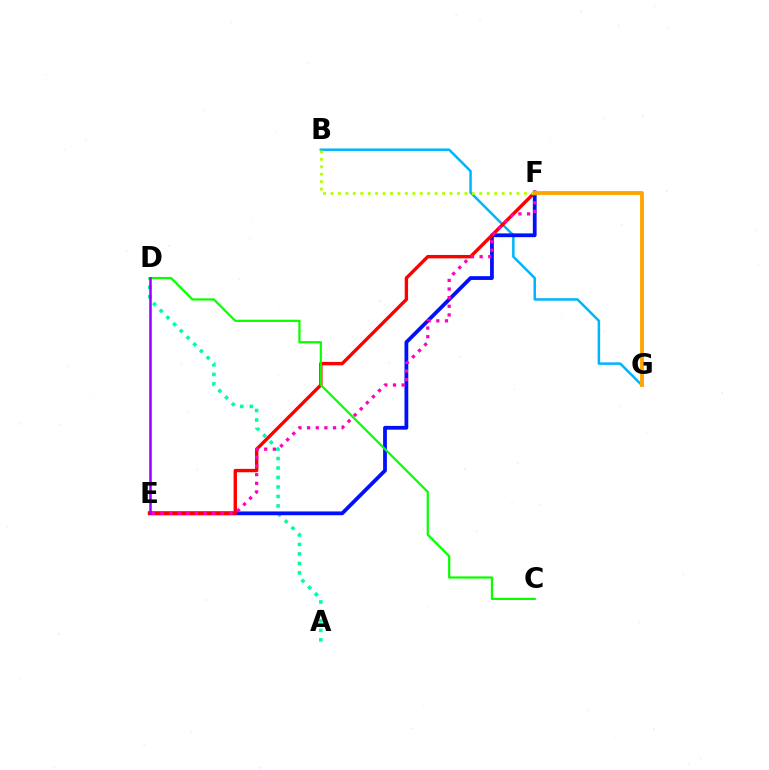{('B', 'G'): [{'color': '#00b5ff', 'line_style': 'solid', 'thickness': 1.8}], ('A', 'D'): [{'color': '#00ff9d', 'line_style': 'dotted', 'thickness': 2.58}], ('E', 'F'): [{'color': '#0010ff', 'line_style': 'solid', 'thickness': 2.72}, {'color': '#ff0000', 'line_style': 'solid', 'thickness': 2.44}, {'color': '#ff00bd', 'line_style': 'dotted', 'thickness': 2.35}], ('B', 'F'): [{'color': '#b3ff00', 'line_style': 'dotted', 'thickness': 2.02}], ('C', 'D'): [{'color': '#08ff00', 'line_style': 'solid', 'thickness': 1.6}], ('F', 'G'): [{'color': '#ffa500', 'line_style': 'solid', 'thickness': 2.78}], ('D', 'E'): [{'color': '#9b00ff', 'line_style': 'solid', 'thickness': 1.82}]}